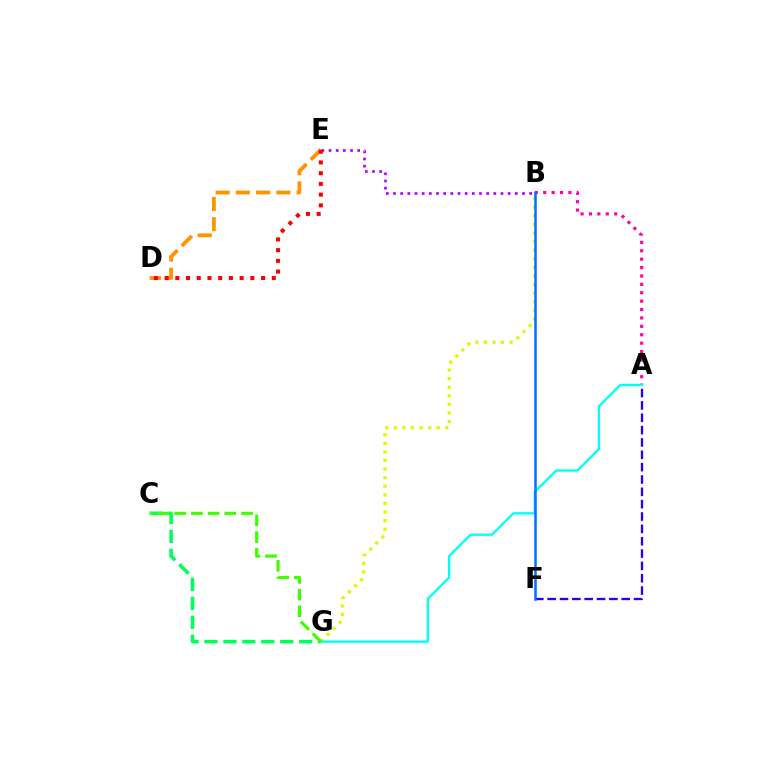{('B', 'G'): [{'color': '#d1ff00', 'line_style': 'dotted', 'thickness': 2.33}], ('A', 'B'): [{'color': '#ff00ac', 'line_style': 'dotted', 'thickness': 2.28}], ('A', 'F'): [{'color': '#2500ff', 'line_style': 'dashed', 'thickness': 1.68}], ('D', 'E'): [{'color': '#ff9400', 'line_style': 'dashed', 'thickness': 2.75}, {'color': '#ff0000', 'line_style': 'dotted', 'thickness': 2.91}], ('B', 'E'): [{'color': '#b900ff', 'line_style': 'dotted', 'thickness': 1.95}], ('A', 'G'): [{'color': '#00fff6', 'line_style': 'solid', 'thickness': 1.67}], ('C', 'G'): [{'color': '#00ff5c', 'line_style': 'dashed', 'thickness': 2.57}, {'color': '#3dff00', 'line_style': 'dashed', 'thickness': 2.27}], ('B', 'F'): [{'color': '#0074ff', 'line_style': 'solid', 'thickness': 1.81}]}